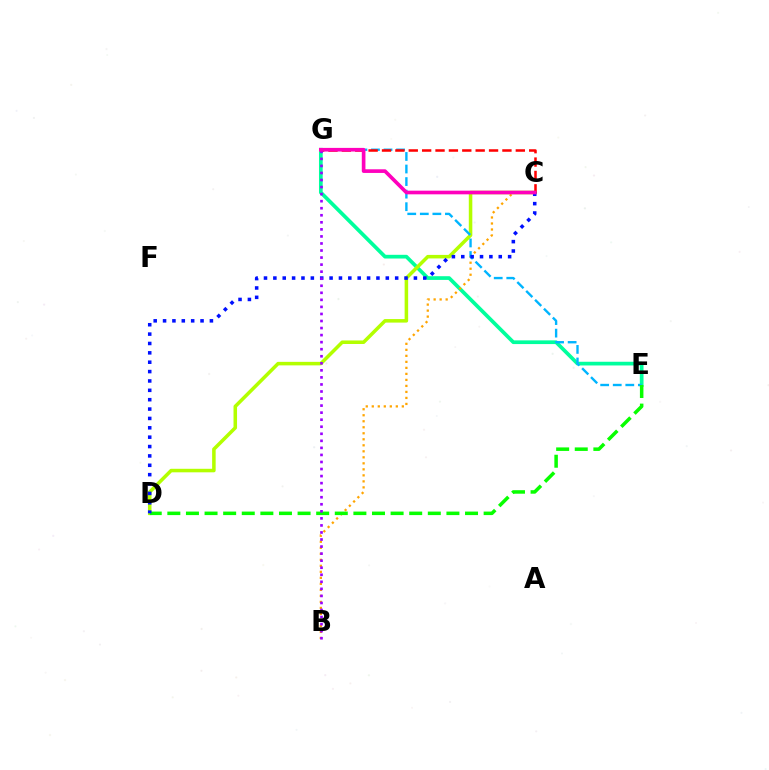{('E', 'G'): [{'color': '#00ff9d', 'line_style': 'solid', 'thickness': 2.67}, {'color': '#00b5ff', 'line_style': 'dashed', 'thickness': 1.71}], ('C', 'D'): [{'color': '#b3ff00', 'line_style': 'solid', 'thickness': 2.54}, {'color': '#0010ff', 'line_style': 'dotted', 'thickness': 2.55}], ('B', 'C'): [{'color': '#ffa500', 'line_style': 'dotted', 'thickness': 1.63}], ('C', 'G'): [{'color': '#ff0000', 'line_style': 'dashed', 'thickness': 1.82}, {'color': '#ff00bd', 'line_style': 'solid', 'thickness': 2.63}], ('D', 'E'): [{'color': '#08ff00', 'line_style': 'dashed', 'thickness': 2.53}], ('B', 'G'): [{'color': '#9b00ff', 'line_style': 'dotted', 'thickness': 1.92}]}